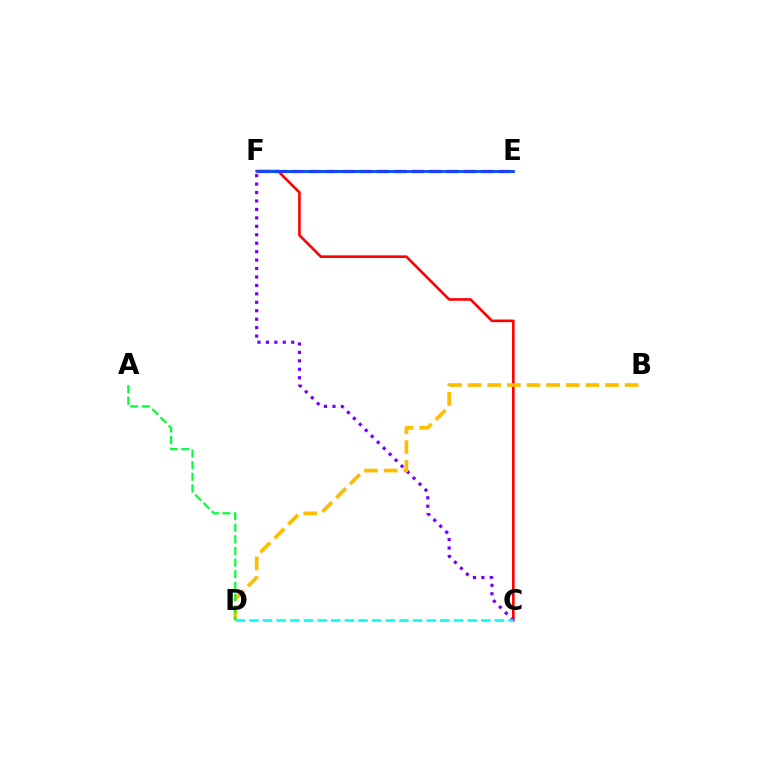{('C', 'F'): [{'color': '#ff0000', 'line_style': 'solid', 'thickness': 1.89}, {'color': '#7200ff', 'line_style': 'dotted', 'thickness': 2.29}], ('E', 'F'): [{'color': '#84ff00', 'line_style': 'dashed', 'thickness': 2.44}, {'color': '#ff00cf', 'line_style': 'dashed', 'thickness': 2.33}, {'color': '#004bff', 'line_style': 'solid', 'thickness': 1.99}], ('B', 'D'): [{'color': '#ffbd00', 'line_style': 'dashed', 'thickness': 2.67}], ('A', 'D'): [{'color': '#00ff39', 'line_style': 'dashed', 'thickness': 1.58}], ('C', 'D'): [{'color': '#00fff6', 'line_style': 'dashed', 'thickness': 1.85}]}